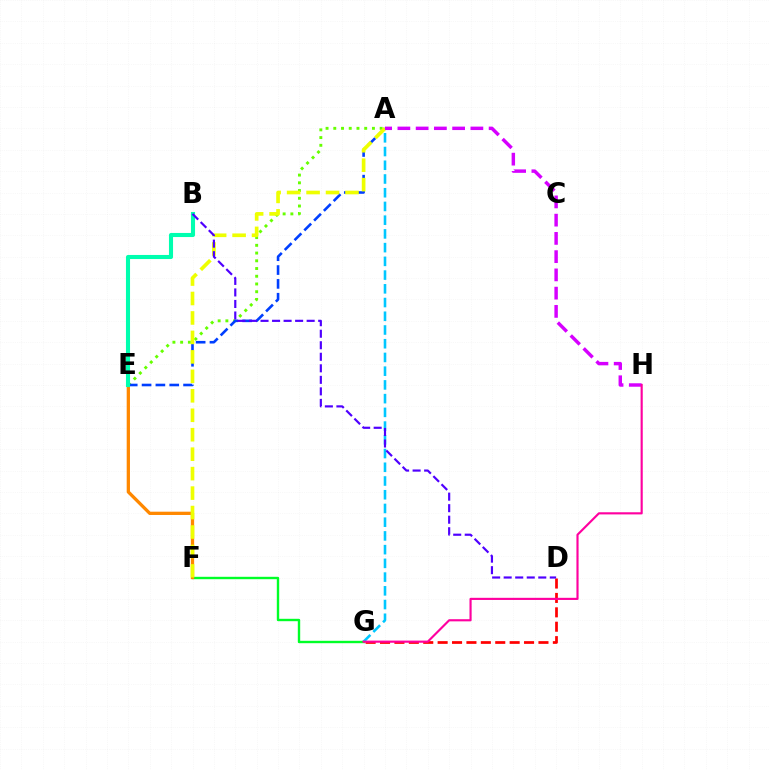{('F', 'G'): [{'color': '#00ff27', 'line_style': 'solid', 'thickness': 1.72}], ('A', 'E'): [{'color': '#66ff00', 'line_style': 'dotted', 'thickness': 2.1}, {'color': '#003fff', 'line_style': 'dashed', 'thickness': 1.88}], ('D', 'G'): [{'color': '#ff0000', 'line_style': 'dashed', 'thickness': 1.96}], ('E', 'F'): [{'color': '#ff8800', 'line_style': 'solid', 'thickness': 2.37}], ('B', 'E'): [{'color': '#00ffaf', 'line_style': 'solid', 'thickness': 2.94}], ('A', 'G'): [{'color': '#00c7ff', 'line_style': 'dashed', 'thickness': 1.86}], ('A', 'F'): [{'color': '#eeff00', 'line_style': 'dashed', 'thickness': 2.64}], ('B', 'D'): [{'color': '#4f00ff', 'line_style': 'dashed', 'thickness': 1.57}], ('A', 'H'): [{'color': '#d600ff', 'line_style': 'dashed', 'thickness': 2.48}], ('G', 'H'): [{'color': '#ff00a0', 'line_style': 'solid', 'thickness': 1.55}]}